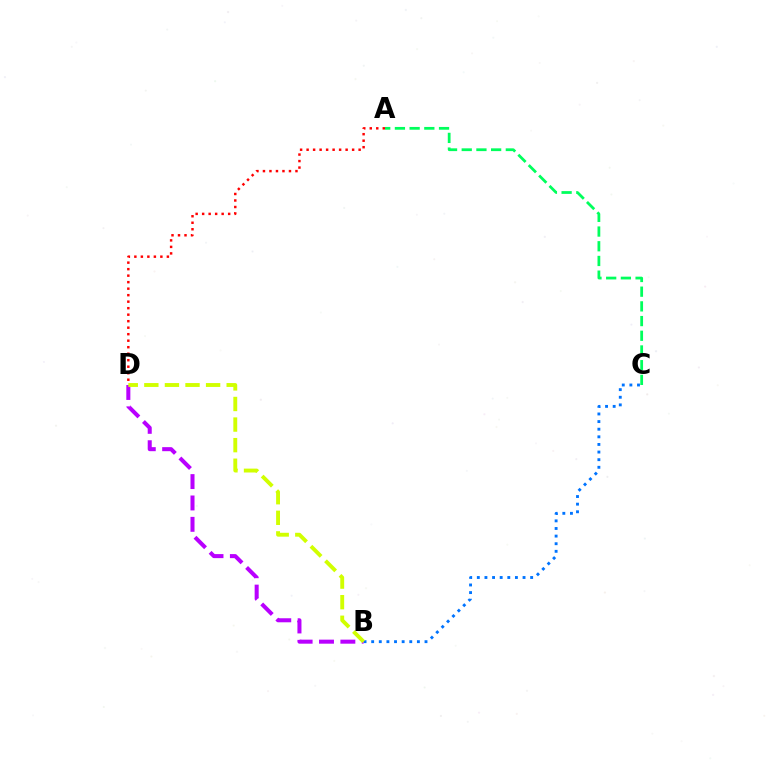{('B', 'C'): [{'color': '#0074ff', 'line_style': 'dotted', 'thickness': 2.07}], ('A', 'D'): [{'color': '#ff0000', 'line_style': 'dotted', 'thickness': 1.77}], ('B', 'D'): [{'color': '#b900ff', 'line_style': 'dashed', 'thickness': 2.9}, {'color': '#d1ff00', 'line_style': 'dashed', 'thickness': 2.8}], ('A', 'C'): [{'color': '#00ff5c', 'line_style': 'dashed', 'thickness': 2.0}]}